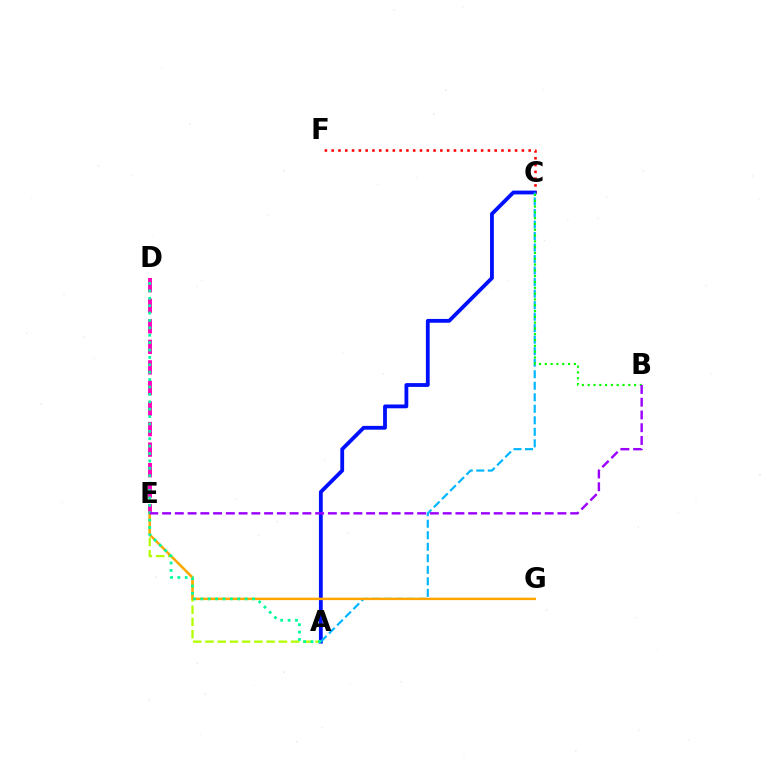{('C', 'F'): [{'color': '#ff0000', 'line_style': 'dotted', 'thickness': 1.85}], ('A', 'C'): [{'color': '#0010ff', 'line_style': 'solid', 'thickness': 2.74}, {'color': '#00b5ff', 'line_style': 'dashed', 'thickness': 1.56}], ('A', 'E'): [{'color': '#b3ff00', 'line_style': 'dashed', 'thickness': 1.66}], ('D', 'E'): [{'color': '#ff00bd', 'line_style': 'dashed', 'thickness': 2.79}], ('E', 'G'): [{'color': '#ffa500', 'line_style': 'solid', 'thickness': 1.76}], ('B', 'C'): [{'color': '#08ff00', 'line_style': 'dotted', 'thickness': 1.58}], ('A', 'D'): [{'color': '#00ff9d', 'line_style': 'dotted', 'thickness': 2.01}], ('B', 'E'): [{'color': '#9b00ff', 'line_style': 'dashed', 'thickness': 1.73}]}